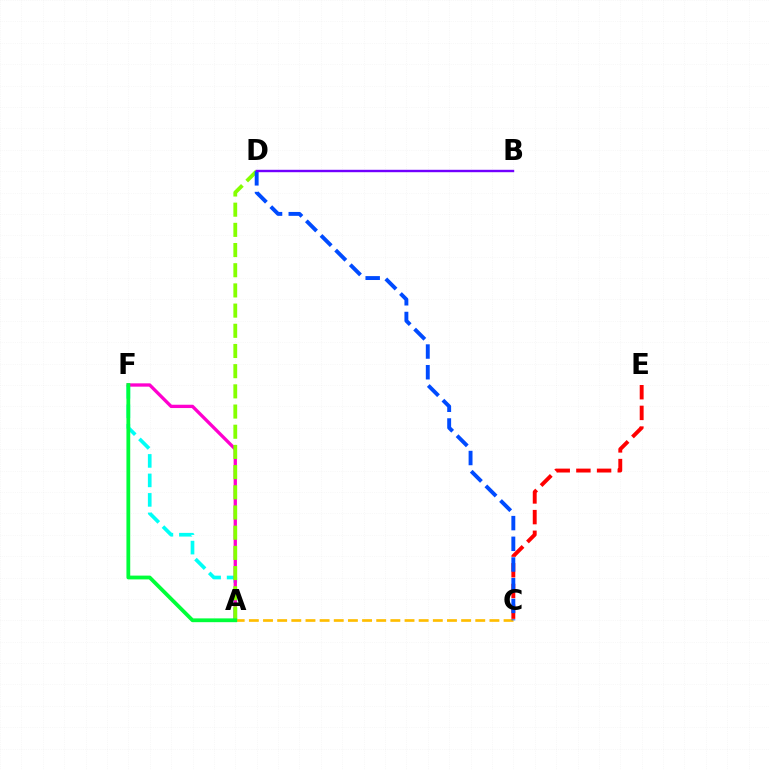{('A', 'F'): [{'color': '#00fff6', 'line_style': 'dashed', 'thickness': 2.65}, {'color': '#ff00cf', 'line_style': 'solid', 'thickness': 2.39}, {'color': '#00ff39', 'line_style': 'solid', 'thickness': 2.73}], ('C', 'E'): [{'color': '#ff0000', 'line_style': 'dashed', 'thickness': 2.81}], ('A', 'D'): [{'color': '#84ff00', 'line_style': 'dashed', 'thickness': 2.74}], ('A', 'C'): [{'color': '#ffbd00', 'line_style': 'dashed', 'thickness': 1.92}], ('C', 'D'): [{'color': '#004bff', 'line_style': 'dashed', 'thickness': 2.81}], ('B', 'D'): [{'color': '#7200ff', 'line_style': 'solid', 'thickness': 1.73}]}